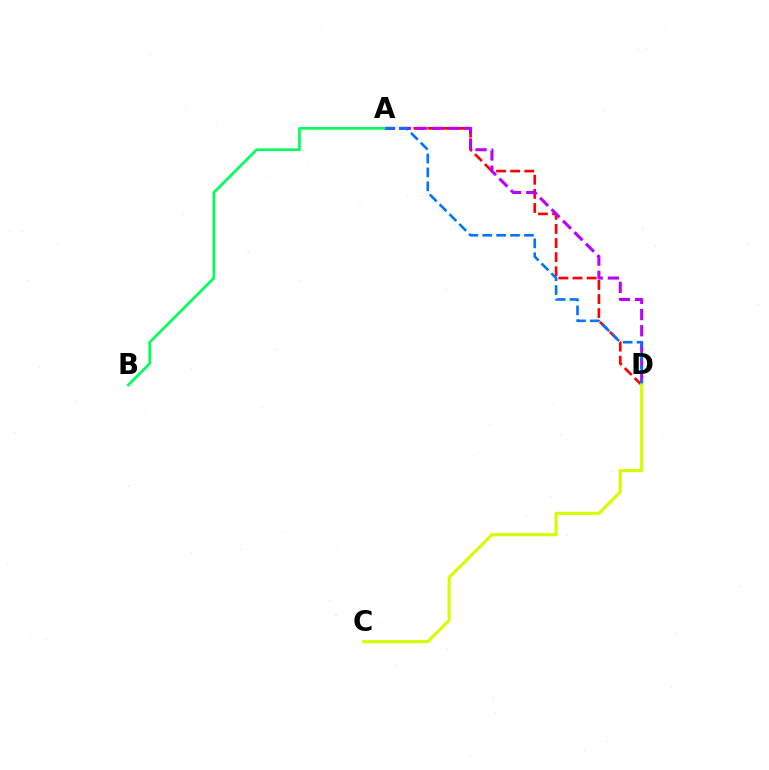{('A', 'D'): [{'color': '#ff0000', 'line_style': 'dashed', 'thickness': 1.92}, {'color': '#b900ff', 'line_style': 'dashed', 'thickness': 2.2}, {'color': '#0074ff', 'line_style': 'dashed', 'thickness': 1.89}], ('A', 'B'): [{'color': '#00ff5c', 'line_style': 'solid', 'thickness': 1.94}], ('C', 'D'): [{'color': '#d1ff00', 'line_style': 'solid', 'thickness': 2.24}]}